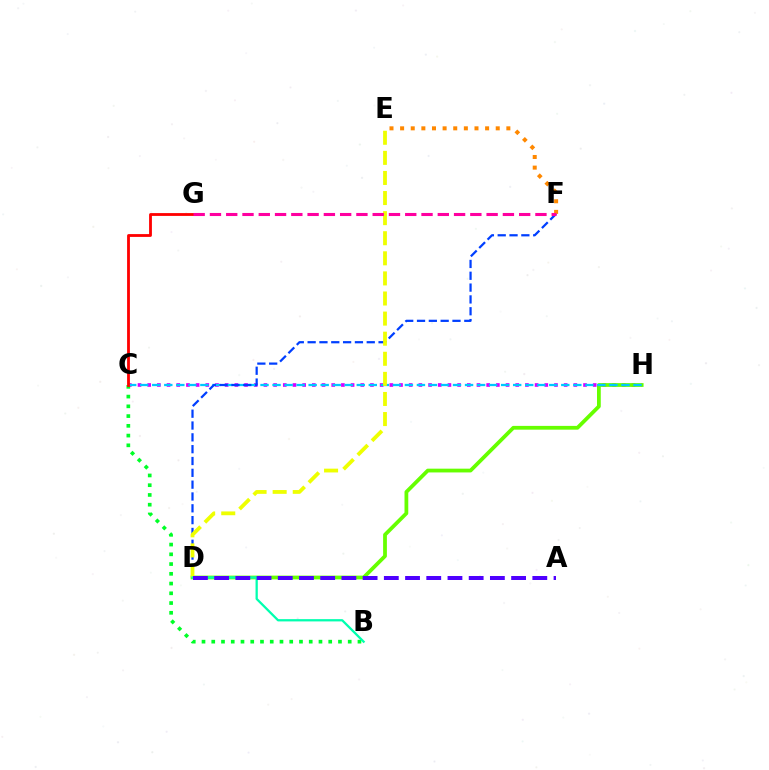{('C', 'H'): [{'color': '#d600ff', 'line_style': 'dotted', 'thickness': 2.63}, {'color': '#00c7ff', 'line_style': 'dashed', 'thickness': 1.63}], ('B', 'C'): [{'color': '#00ff27', 'line_style': 'dotted', 'thickness': 2.65}], ('D', 'H'): [{'color': '#66ff00', 'line_style': 'solid', 'thickness': 2.72}], ('C', 'G'): [{'color': '#ff0000', 'line_style': 'solid', 'thickness': 2.02}], ('D', 'F'): [{'color': '#003fff', 'line_style': 'dashed', 'thickness': 1.61}], ('D', 'E'): [{'color': '#eeff00', 'line_style': 'dashed', 'thickness': 2.73}], ('B', 'D'): [{'color': '#00ffaf', 'line_style': 'solid', 'thickness': 1.63}], ('E', 'F'): [{'color': '#ff8800', 'line_style': 'dotted', 'thickness': 2.89}], ('A', 'D'): [{'color': '#4f00ff', 'line_style': 'dashed', 'thickness': 2.88}], ('F', 'G'): [{'color': '#ff00a0', 'line_style': 'dashed', 'thickness': 2.21}]}